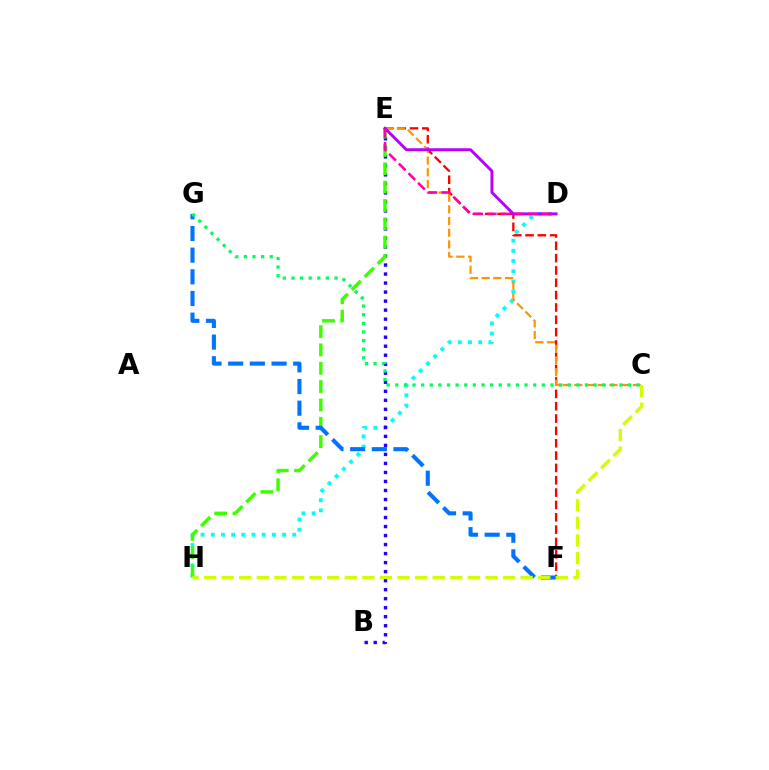{('D', 'H'): [{'color': '#00fff6', 'line_style': 'dotted', 'thickness': 2.77}], ('E', 'F'): [{'color': '#ff0000', 'line_style': 'dashed', 'thickness': 1.68}], ('B', 'E'): [{'color': '#2500ff', 'line_style': 'dotted', 'thickness': 2.45}], ('E', 'H'): [{'color': '#3dff00', 'line_style': 'dashed', 'thickness': 2.49}], ('C', 'E'): [{'color': '#ff9400', 'line_style': 'dashed', 'thickness': 1.59}], ('D', 'E'): [{'color': '#b900ff', 'line_style': 'solid', 'thickness': 2.12}, {'color': '#ff00ac', 'line_style': 'dashed', 'thickness': 1.85}], ('F', 'G'): [{'color': '#0074ff', 'line_style': 'dashed', 'thickness': 2.94}], ('C', 'G'): [{'color': '#00ff5c', 'line_style': 'dotted', 'thickness': 2.34}], ('C', 'H'): [{'color': '#d1ff00', 'line_style': 'dashed', 'thickness': 2.39}]}